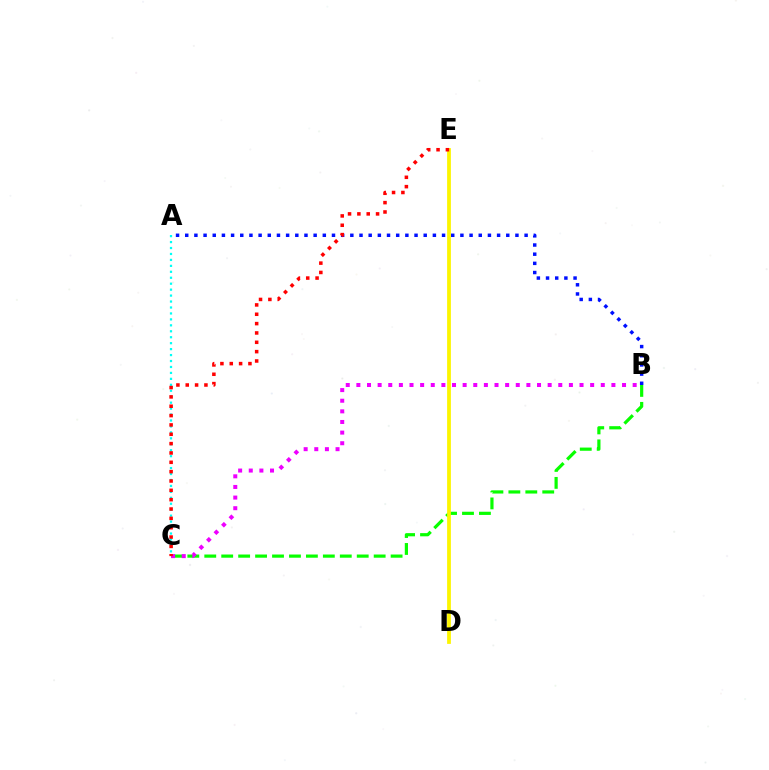{('B', 'C'): [{'color': '#08ff00', 'line_style': 'dashed', 'thickness': 2.3}, {'color': '#ee00ff', 'line_style': 'dotted', 'thickness': 2.89}], ('D', 'E'): [{'color': '#fcf500', 'line_style': 'solid', 'thickness': 2.72}], ('A', 'C'): [{'color': '#00fff6', 'line_style': 'dotted', 'thickness': 1.62}], ('A', 'B'): [{'color': '#0010ff', 'line_style': 'dotted', 'thickness': 2.49}], ('C', 'E'): [{'color': '#ff0000', 'line_style': 'dotted', 'thickness': 2.54}]}